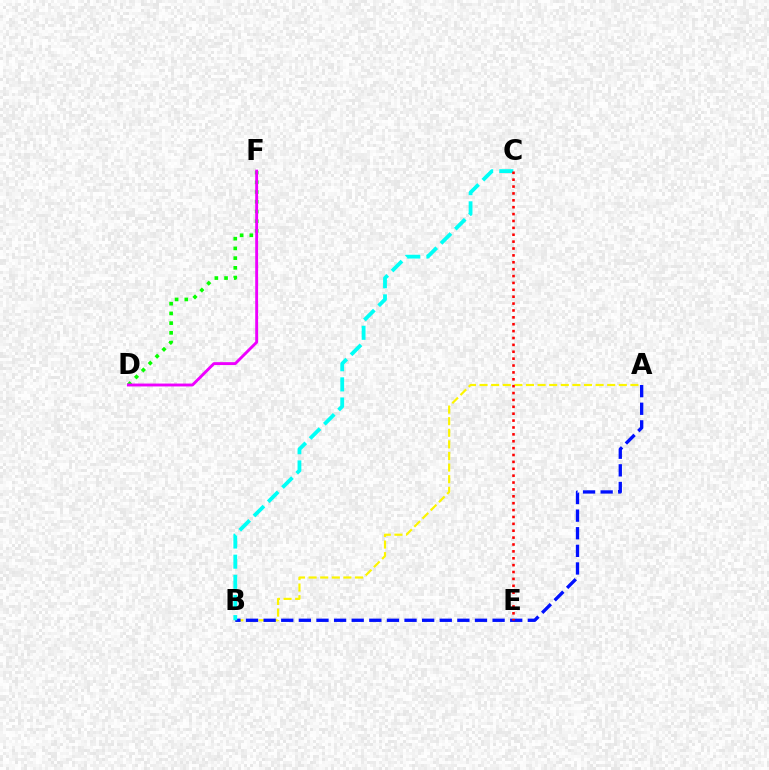{('D', 'F'): [{'color': '#08ff00', 'line_style': 'dotted', 'thickness': 2.64}, {'color': '#ee00ff', 'line_style': 'solid', 'thickness': 2.08}], ('A', 'B'): [{'color': '#fcf500', 'line_style': 'dashed', 'thickness': 1.58}, {'color': '#0010ff', 'line_style': 'dashed', 'thickness': 2.39}], ('B', 'C'): [{'color': '#00fff6', 'line_style': 'dashed', 'thickness': 2.74}], ('C', 'E'): [{'color': '#ff0000', 'line_style': 'dotted', 'thickness': 1.87}]}